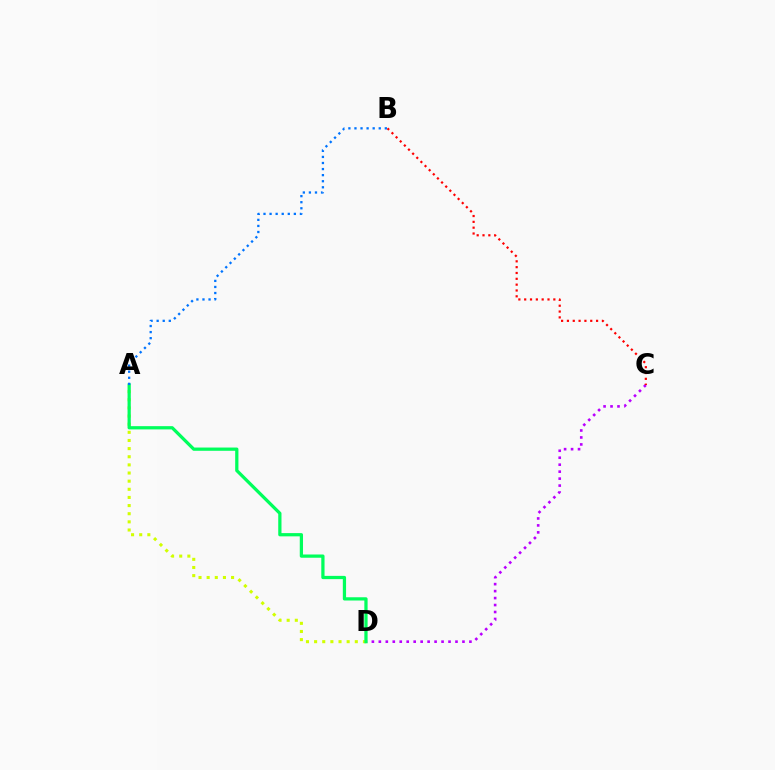{('A', 'D'): [{'color': '#d1ff00', 'line_style': 'dotted', 'thickness': 2.21}, {'color': '#00ff5c', 'line_style': 'solid', 'thickness': 2.34}], ('C', 'D'): [{'color': '#b900ff', 'line_style': 'dotted', 'thickness': 1.89}], ('A', 'B'): [{'color': '#0074ff', 'line_style': 'dotted', 'thickness': 1.65}], ('B', 'C'): [{'color': '#ff0000', 'line_style': 'dotted', 'thickness': 1.58}]}